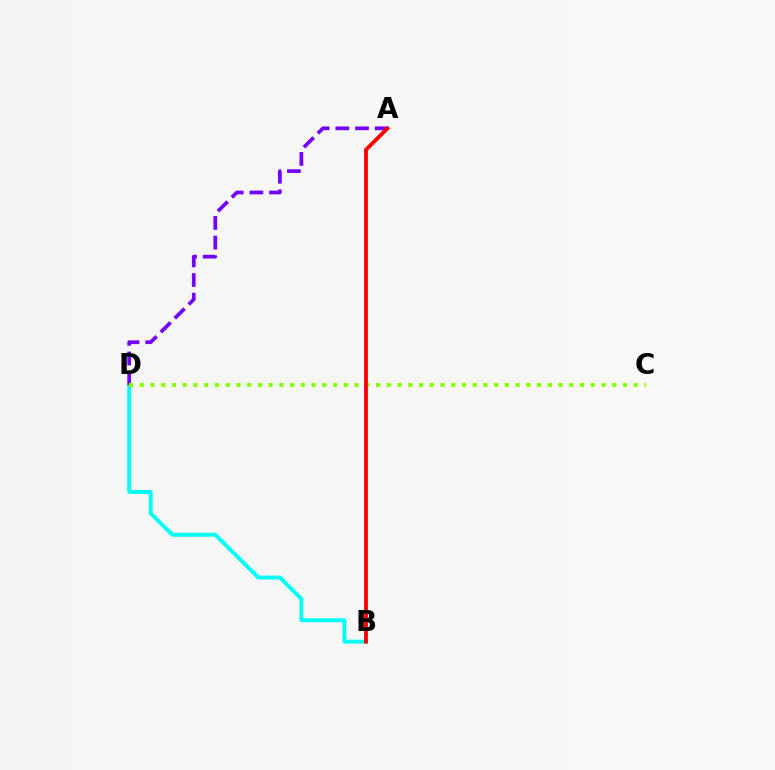{('B', 'D'): [{'color': '#00fff6', 'line_style': 'solid', 'thickness': 2.83}], ('A', 'D'): [{'color': '#7200ff', 'line_style': 'dashed', 'thickness': 2.67}], ('C', 'D'): [{'color': '#84ff00', 'line_style': 'dotted', 'thickness': 2.92}], ('A', 'B'): [{'color': '#ff0000', 'line_style': 'solid', 'thickness': 2.76}]}